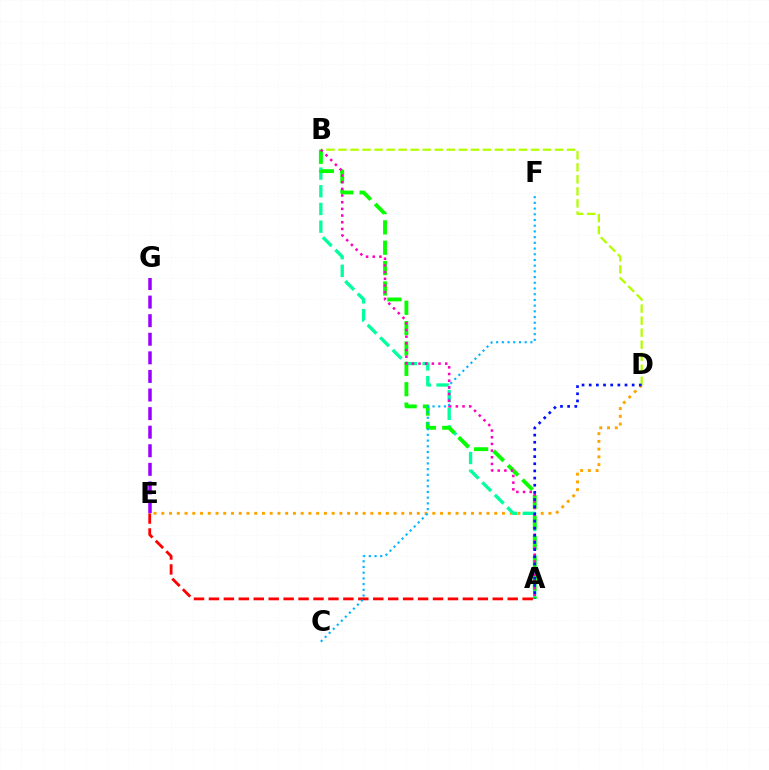{('D', 'E'): [{'color': '#ffa500', 'line_style': 'dotted', 'thickness': 2.1}], ('A', 'B'): [{'color': '#00ff9d', 'line_style': 'dashed', 'thickness': 2.4}, {'color': '#08ff00', 'line_style': 'dashed', 'thickness': 2.77}, {'color': '#ff00bd', 'line_style': 'dotted', 'thickness': 1.81}], ('E', 'G'): [{'color': '#9b00ff', 'line_style': 'dashed', 'thickness': 2.52}], ('A', 'E'): [{'color': '#ff0000', 'line_style': 'dashed', 'thickness': 2.03}], ('C', 'F'): [{'color': '#00b5ff', 'line_style': 'dotted', 'thickness': 1.55}], ('B', 'D'): [{'color': '#b3ff00', 'line_style': 'dashed', 'thickness': 1.63}], ('A', 'D'): [{'color': '#0010ff', 'line_style': 'dotted', 'thickness': 1.95}]}